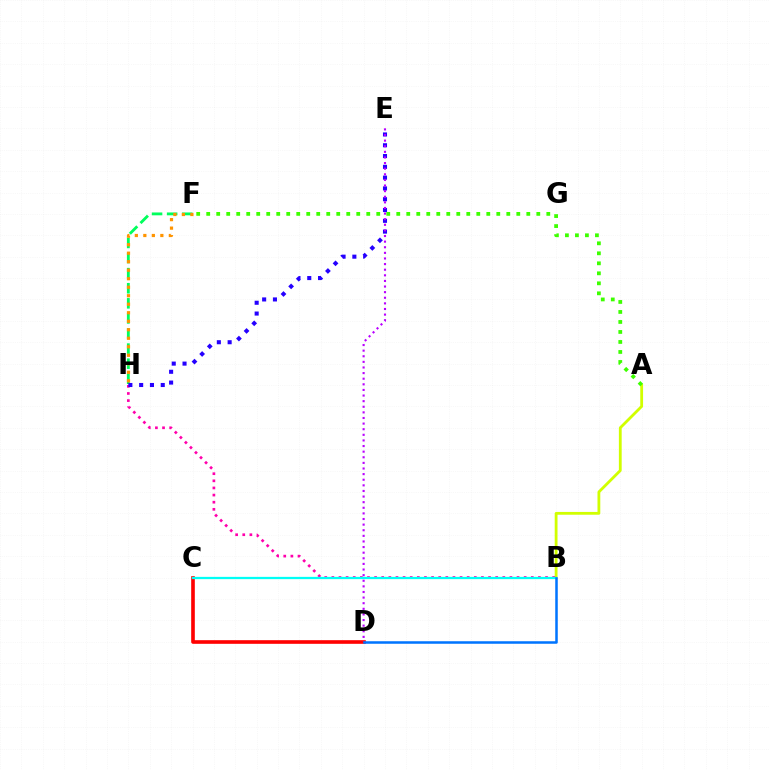{('A', 'B'): [{'color': '#d1ff00', 'line_style': 'solid', 'thickness': 2.02}], ('F', 'H'): [{'color': '#00ff5c', 'line_style': 'dashed', 'thickness': 2.05}, {'color': '#ff9400', 'line_style': 'dotted', 'thickness': 2.31}], ('C', 'D'): [{'color': '#ff0000', 'line_style': 'solid', 'thickness': 2.62}], ('A', 'F'): [{'color': '#3dff00', 'line_style': 'dotted', 'thickness': 2.72}], ('B', 'H'): [{'color': '#ff00ac', 'line_style': 'dotted', 'thickness': 1.94}], ('E', 'H'): [{'color': '#2500ff', 'line_style': 'dotted', 'thickness': 2.93}], ('B', 'C'): [{'color': '#00fff6', 'line_style': 'solid', 'thickness': 1.63}], ('D', 'E'): [{'color': '#b900ff', 'line_style': 'dotted', 'thickness': 1.52}], ('B', 'D'): [{'color': '#0074ff', 'line_style': 'solid', 'thickness': 1.82}]}